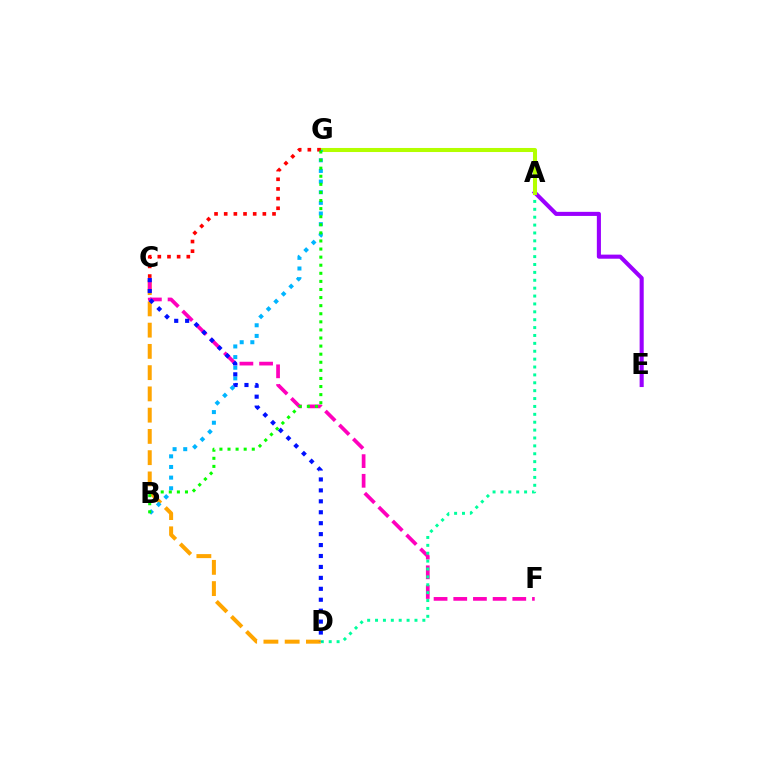{('C', 'D'): [{'color': '#ffa500', 'line_style': 'dashed', 'thickness': 2.89}, {'color': '#0010ff', 'line_style': 'dotted', 'thickness': 2.97}], ('C', 'F'): [{'color': '#ff00bd', 'line_style': 'dashed', 'thickness': 2.67}], ('A', 'D'): [{'color': '#00ff9d', 'line_style': 'dotted', 'thickness': 2.14}], ('A', 'E'): [{'color': '#9b00ff', 'line_style': 'solid', 'thickness': 2.94}], ('A', 'G'): [{'color': '#b3ff00', 'line_style': 'solid', 'thickness': 2.92}], ('B', 'G'): [{'color': '#00b5ff', 'line_style': 'dotted', 'thickness': 2.89}, {'color': '#08ff00', 'line_style': 'dotted', 'thickness': 2.2}], ('C', 'G'): [{'color': '#ff0000', 'line_style': 'dotted', 'thickness': 2.63}]}